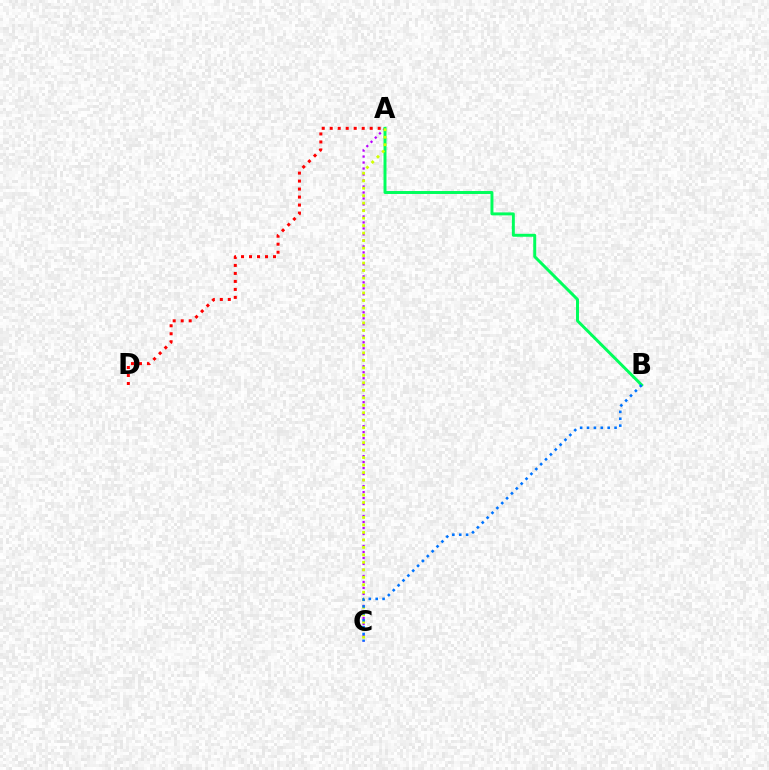{('A', 'C'): [{'color': '#b900ff', 'line_style': 'dotted', 'thickness': 1.63}, {'color': '#d1ff00', 'line_style': 'dotted', 'thickness': 2.03}], ('A', 'B'): [{'color': '#00ff5c', 'line_style': 'solid', 'thickness': 2.13}], ('A', 'D'): [{'color': '#ff0000', 'line_style': 'dotted', 'thickness': 2.17}], ('B', 'C'): [{'color': '#0074ff', 'line_style': 'dotted', 'thickness': 1.87}]}